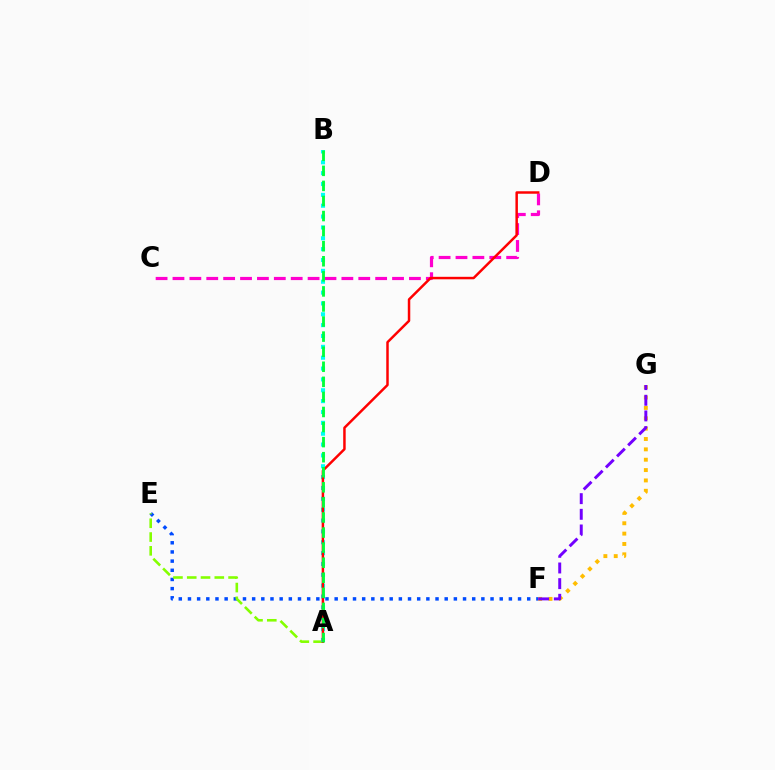{('E', 'F'): [{'color': '#004bff', 'line_style': 'dotted', 'thickness': 2.49}], ('A', 'E'): [{'color': '#84ff00', 'line_style': 'dashed', 'thickness': 1.87}], ('F', 'G'): [{'color': '#ffbd00', 'line_style': 'dotted', 'thickness': 2.81}, {'color': '#7200ff', 'line_style': 'dashed', 'thickness': 2.13}], ('C', 'D'): [{'color': '#ff00cf', 'line_style': 'dashed', 'thickness': 2.29}], ('A', 'B'): [{'color': '#00fff6', 'line_style': 'dotted', 'thickness': 2.95}, {'color': '#00ff39', 'line_style': 'dashed', 'thickness': 2.05}], ('A', 'D'): [{'color': '#ff0000', 'line_style': 'solid', 'thickness': 1.79}]}